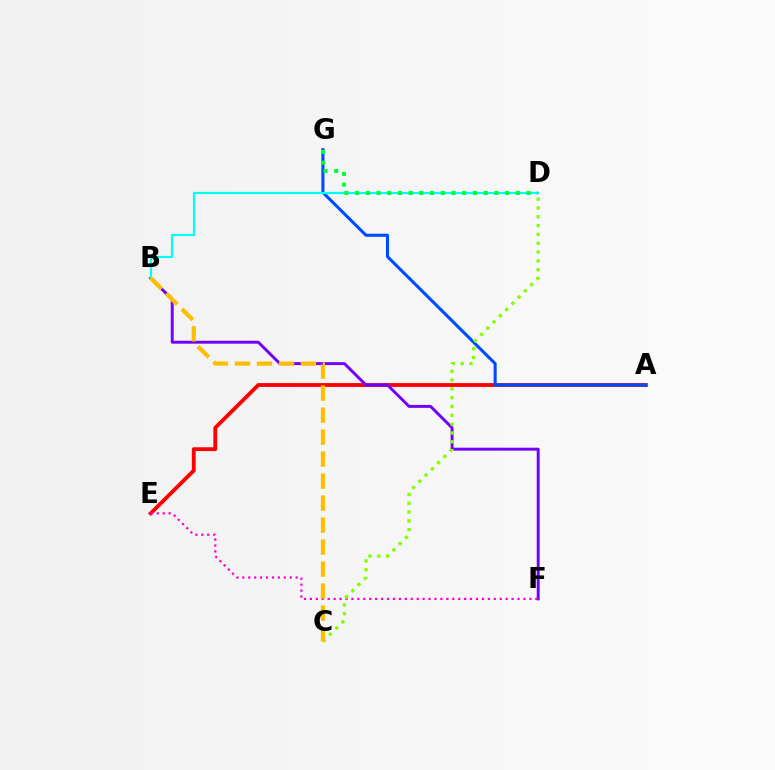{('A', 'E'): [{'color': '#ff0000', 'line_style': 'solid', 'thickness': 2.76}], ('B', 'F'): [{'color': '#7200ff', 'line_style': 'solid', 'thickness': 2.11}], ('A', 'G'): [{'color': '#004bff', 'line_style': 'solid', 'thickness': 2.22}], ('B', 'D'): [{'color': '#00fff6', 'line_style': 'solid', 'thickness': 1.59}], ('E', 'F'): [{'color': '#ff00cf', 'line_style': 'dotted', 'thickness': 1.61}], ('C', 'D'): [{'color': '#84ff00', 'line_style': 'dotted', 'thickness': 2.4}], ('B', 'C'): [{'color': '#ffbd00', 'line_style': 'dashed', 'thickness': 2.99}], ('D', 'G'): [{'color': '#00ff39', 'line_style': 'dotted', 'thickness': 2.91}]}